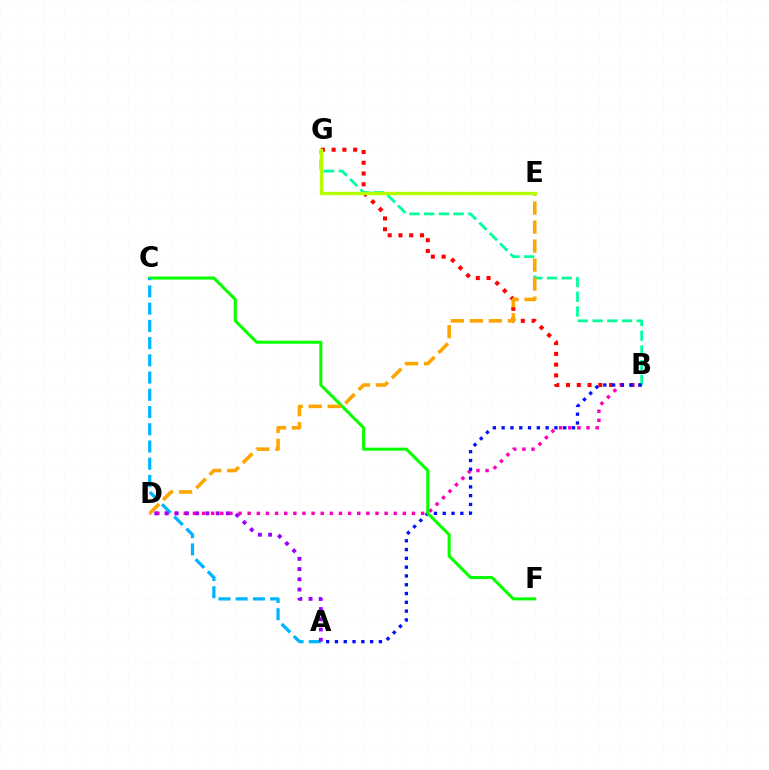{('B', 'G'): [{'color': '#ff0000', 'line_style': 'dotted', 'thickness': 2.92}, {'color': '#00ff9d', 'line_style': 'dashed', 'thickness': 2.0}], ('B', 'D'): [{'color': '#ff00bd', 'line_style': 'dotted', 'thickness': 2.48}], ('A', 'B'): [{'color': '#0010ff', 'line_style': 'dotted', 'thickness': 2.39}], ('C', 'F'): [{'color': '#08ff00', 'line_style': 'solid', 'thickness': 2.19}], ('A', 'C'): [{'color': '#00b5ff', 'line_style': 'dashed', 'thickness': 2.34}], ('D', 'E'): [{'color': '#ffa500', 'line_style': 'dashed', 'thickness': 2.58}], ('A', 'D'): [{'color': '#9b00ff', 'line_style': 'dotted', 'thickness': 2.78}], ('E', 'G'): [{'color': '#b3ff00', 'line_style': 'solid', 'thickness': 2.41}]}